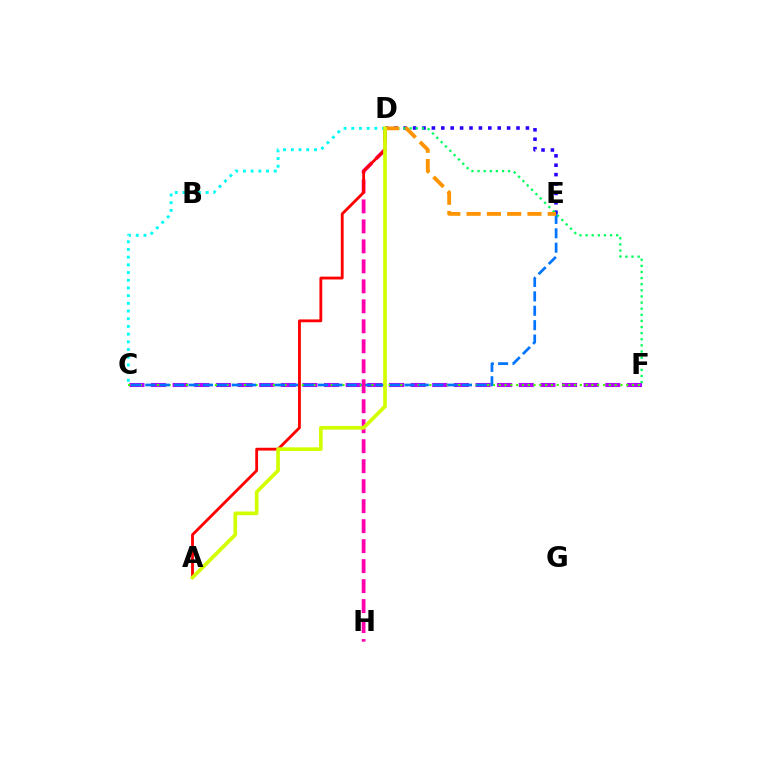{('D', 'E'): [{'color': '#2500ff', 'line_style': 'dotted', 'thickness': 2.55}, {'color': '#ff9400', 'line_style': 'dashed', 'thickness': 2.76}], ('C', 'F'): [{'color': '#b900ff', 'line_style': 'dashed', 'thickness': 2.94}, {'color': '#3dff00', 'line_style': 'dotted', 'thickness': 1.57}], ('D', 'F'): [{'color': '#00ff5c', 'line_style': 'dotted', 'thickness': 1.66}], ('C', 'D'): [{'color': '#00fff6', 'line_style': 'dotted', 'thickness': 2.09}], ('C', 'E'): [{'color': '#0074ff', 'line_style': 'dashed', 'thickness': 1.95}], ('D', 'H'): [{'color': '#ff00ac', 'line_style': 'dashed', 'thickness': 2.71}], ('A', 'D'): [{'color': '#ff0000', 'line_style': 'solid', 'thickness': 2.03}, {'color': '#d1ff00', 'line_style': 'solid', 'thickness': 2.65}]}